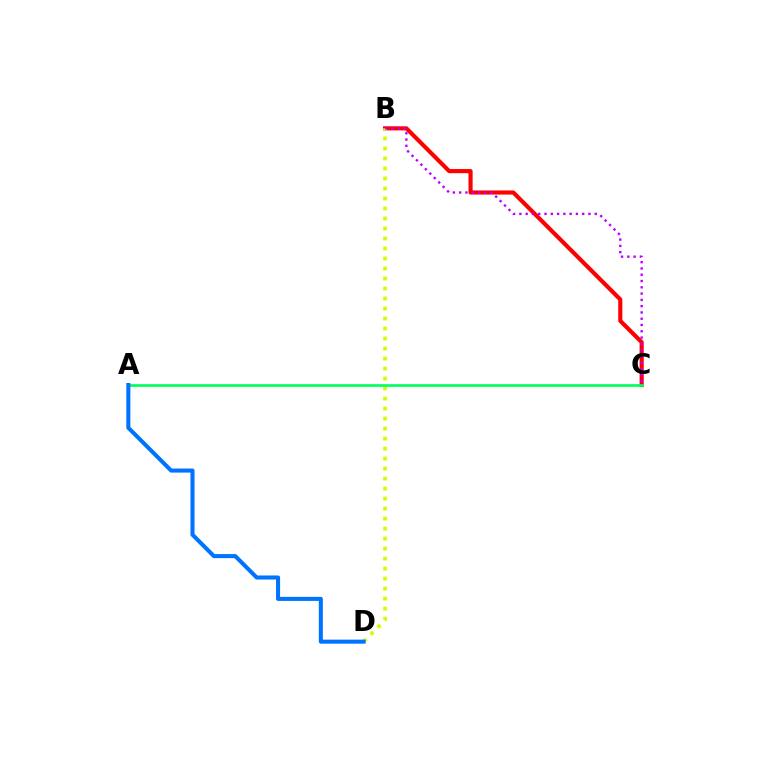{('B', 'C'): [{'color': '#ff0000', 'line_style': 'solid', 'thickness': 2.98}, {'color': '#b900ff', 'line_style': 'dotted', 'thickness': 1.71}], ('B', 'D'): [{'color': '#d1ff00', 'line_style': 'dotted', 'thickness': 2.72}], ('A', 'C'): [{'color': '#00ff5c', 'line_style': 'solid', 'thickness': 1.93}], ('A', 'D'): [{'color': '#0074ff', 'line_style': 'solid', 'thickness': 2.92}]}